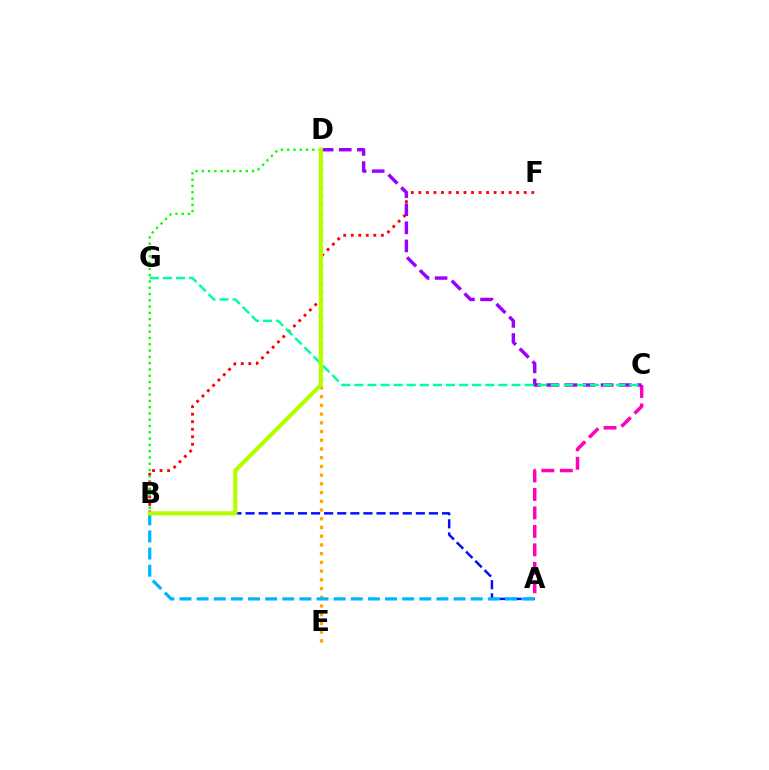{('D', 'E'): [{'color': '#ffa500', 'line_style': 'dotted', 'thickness': 2.37}], ('A', 'C'): [{'color': '#ff00bd', 'line_style': 'dashed', 'thickness': 2.51}], ('A', 'B'): [{'color': '#0010ff', 'line_style': 'dashed', 'thickness': 1.78}, {'color': '#00b5ff', 'line_style': 'dashed', 'thickness': 2.33}], ('B', 'F'): [{'color': '#ff0000', 'line_style': 'dotted', 'thickness': 2.05}], ('C', 'D'): [{'color': '#9b00ff', 'line_style': 'dashed', 'thickness': 2.46}], ('C', 'G'): [{'color': '#00ff9d', 'line_style': 'dashed', 'thickness': 1.78}], ('B', 'D'): [{'color': '#08ff00', 'line_style': 'dotted', 'thickness': 1.71}, {'color': '#b3ff00', 'line_style': 'solid', 'thickness': 2.99}]}